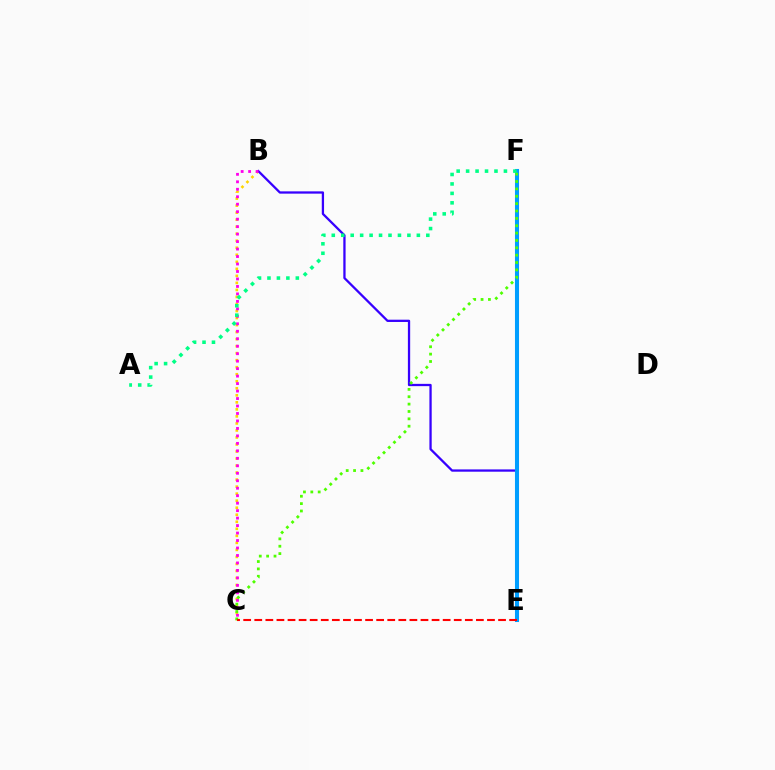{('B', 'C'): [{'color': '#ffd500', 'line_style': 'dotted', 'thickness': 1.91}, {'color': '#ff00ed', 'line_style': 'dotted', 'thickness': 2.03}], ('B', 'E'): [{'color': '#3700ff', 'line_style': 'solid', 'thickness': 1.64}], ('E', 'F'): [{'color': '#009eff', 'line_style': 'solid', 'thickness': 2.92}], ('A', 'F'): [{'color': '#00ff86', 'line_style': 'dotted', 'thickness': 2.57}], ('C', 'F'): [{'color': '#4fff00', 'line_style': 'dotted', 'thickness': 2.0}], ('C', 'E'): [{'color': '#ff0000', 'line_style': 'dashed', 'thickness': 1.51}]}